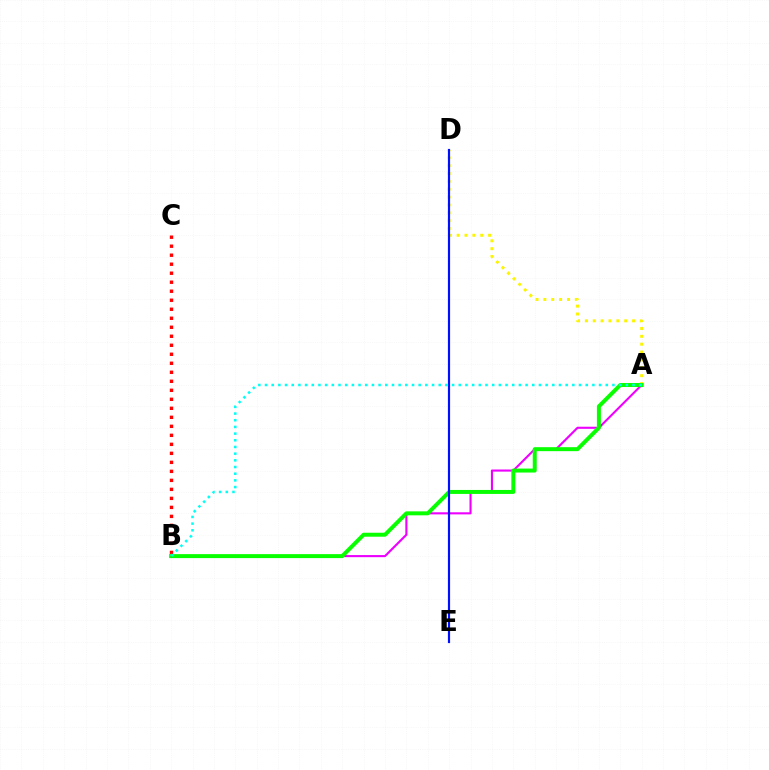{('A', 'B'): [{'color': '#ee00ff', 'line_style': 'solid', 'thickness': 1.52}, {'color': '#08ff00', 'line_style': 'solid', 'thickness': 2.86}, {'color': '#00fff6', 'line_style': 'dotted', 'thickness': 1.82}], ('A', 'D'): [{'color': '#fcf500', 'line_style': 'dotted', 'thickness': 2.14}], ('B', 'C'): [{'color': '#ff0000', 'line_style': 'dotted', 'thickness': 2.45}], ('D', 'E'): [{'color': '#0010ff', 'line_style': 'solid', 'thickness': 1.57}]}